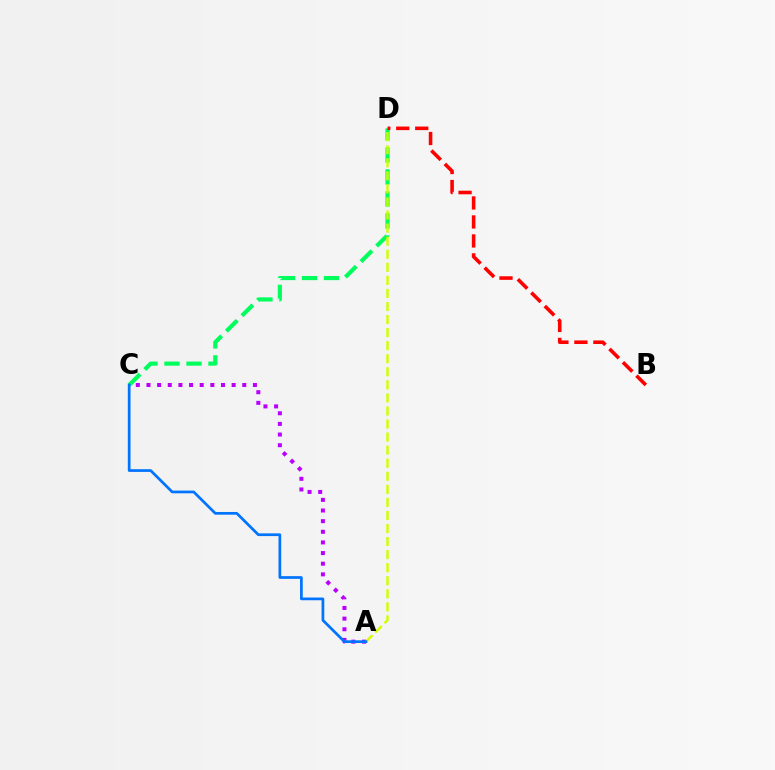{('C', 'D'): [{'color': '#00ff5c', 'line_style': 'dashed', 'thickness': 2.99}], ('A', 'C'): [{'color': '#b900ff', 'line_style': 'dotted', 'thickness': 2.89}, {'color': '#0074ff', 'line_style': 'solid', 'thickness': 1.96}], ('B', 'D'): [{'color': '#ff0000', 'line_style': 'dashed', 'thickness': 2.58}], ('A', 'D'): [{'color': '#d1ff00', 'line_style': 'dashed', 'thickness': 1.77}]}